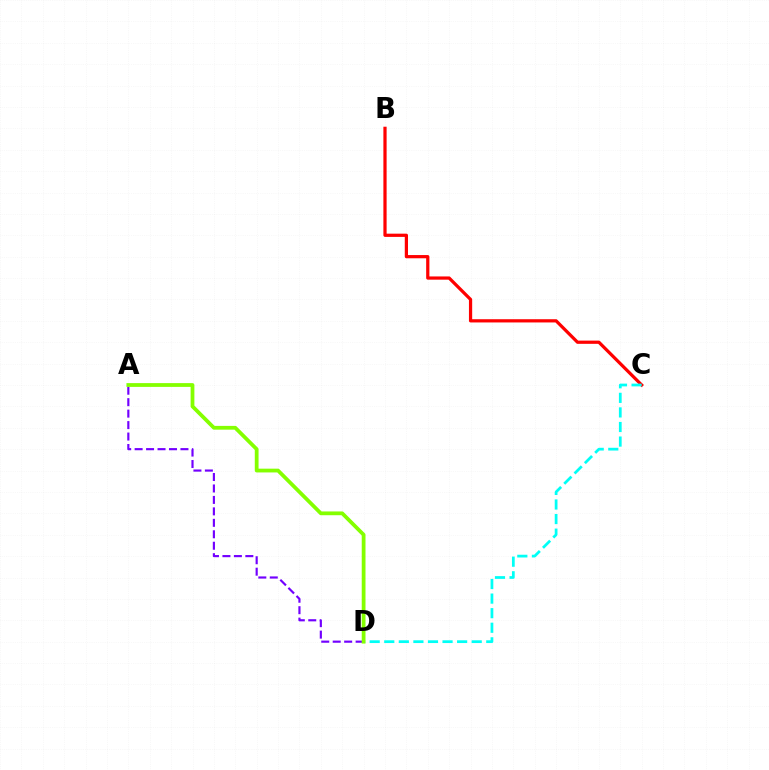{('B', 'C'): [{'color': '#ff0000', 'line_style': 'solid', 'thickness': 2.33}], ('A', 'D'): [{'color': '#7200ff', 'line_style': 'dashed', 'thickness': 1.56}, {'color': '#84ff00', 'line_style': 'solid', 'thickness': 2.72}], ('C', 'D'): [{'color': '#00fff6', 'line_style': 'dashed', 'thickness': 1.98}]}